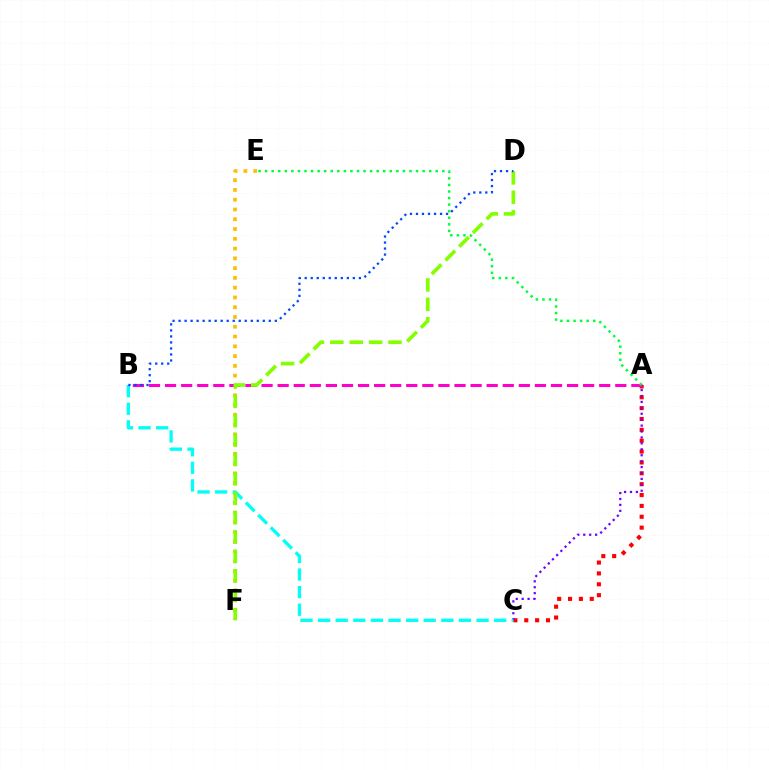{('E', 'F'): [{'color': '#ffbd00', 'line_style': 'dotted', 'thickness': 2.66}], ('A', 'C'): [{'color': '#ff0000', 'line_style': 'dotted', 'thickness': 2.95}, {'color': '#7200ff', 'line_style': 'dotted', 'thickness': 1.61}], ('A', 'B'): [{'color': '#ff00cf', 'line_style': 'dashed', 'thickness': 2.18}], ('B', 'C'): [{'color': '#00fff6', 'line_style': 'dashed', 'thickness': 2.39}], ('D', 'F'): [{'color': '#84ff00', 'line_style': 'dashed', 'thickness': 2.63}], ('A', 'E'): [{'color': '#00ff39', 'line_style': 'dotted', 'thickness': 1.78}], ('B', 'D'): [{'color': '#004bff', 'line_style': 'dotted', 'thickness': 1.63}]}